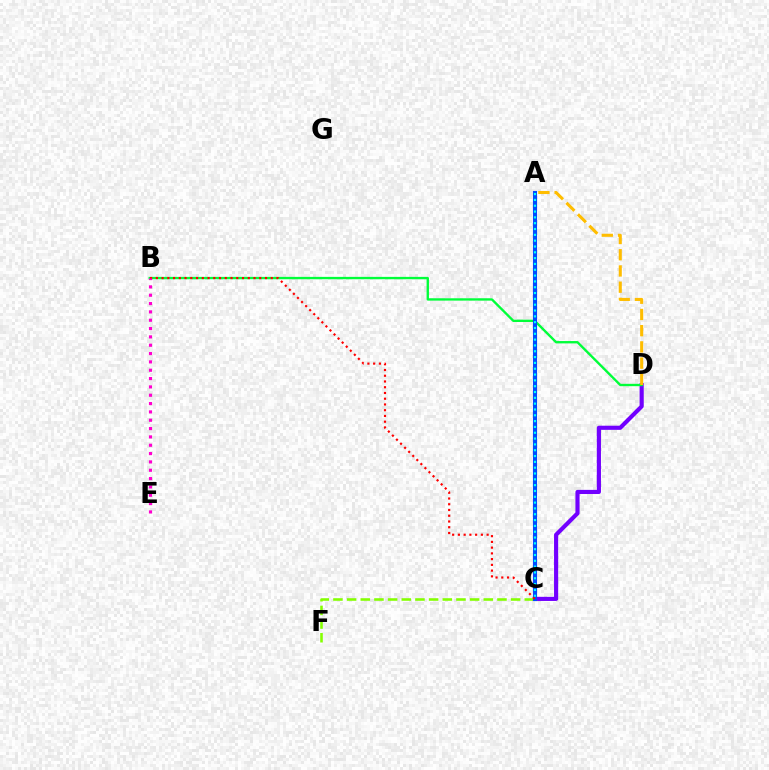{('C', 'D'): [{'color': '#7200ff', 'line_style': 'solid', 'thickness': 2.98}], ('B', 'D'): [{'color': '#00ff39', 'line_style': 'solid', 'thickness': 1.7}], ('C', 'F'): [{'color': '#84ff00', 'line_style': 'dashed', 'thickness': 1.86}], ('A', 'C'): [{'color': '#004bff', 'line_style': 'solid', 'thickness': 2.95}, {'color': '#00fff6', 'line_style': 'dotted', 'thickness': 1.58}], ('B', 'C'): [{'color': '#ff0000', 'line_style': 'dotted', 'thickness': 1.56}], ('A', 'D'): [{'color': '#ffbd00', 'line_style': 'dashed', 'thickness': 2.2}], ('B', 'E'): [{'color': '#ff00cf', 'line_style': 'dotted', 'thickness': 2.26}]}